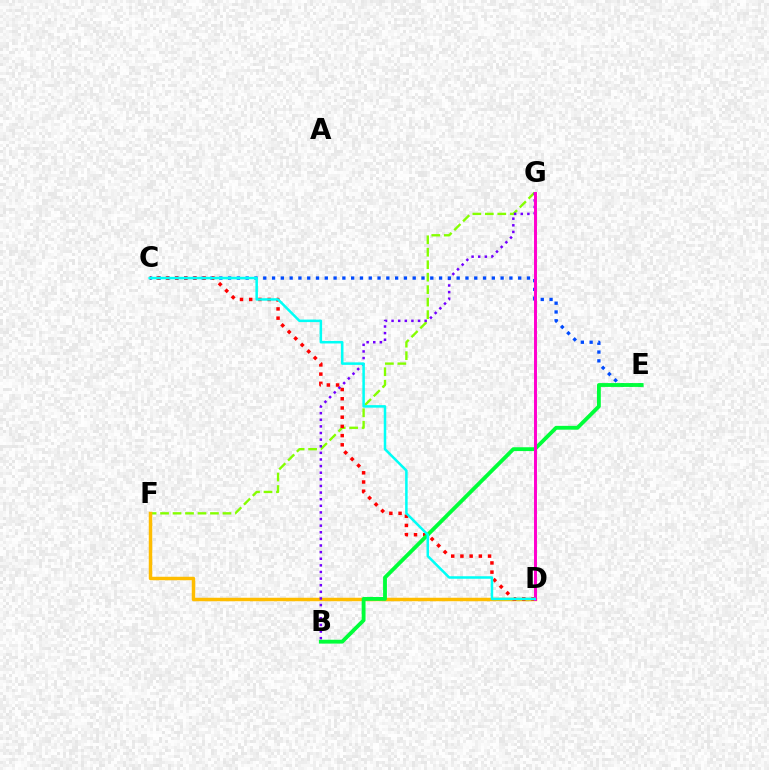{('F', 'G'): [{'color': '#84ff00', 'line_style': 'dashed', 'thickness': 1.7}], ('D', 'F'): [{'color': '#ffbd00', 'line_style': 'solid', 'thickness': 2.5}], ('B', 'G'): [{'color': '#7200ff', 'line_style': 'dotted', 'thickness': 1.8}], ('C', 'E'): [{'color': '#004bff', 'line_style': 'dotted', 'thickness': 2.39}], ('C', 'D'): [{'color': '#ff0000', 'line_style': 'dotted', 'thickness': 2.5}, {'color': '#00fff6', 'line_style': 'solid', 'thickness': 1.81}], ('B', 'E'): [{'color': '#00ff39', 'line_style': 'solid', 'thickness': 2.76}], ('D', 'G'): [{'color': '#ff00cf', 'line_style': 'solid', 'thickness': 2.12}]}